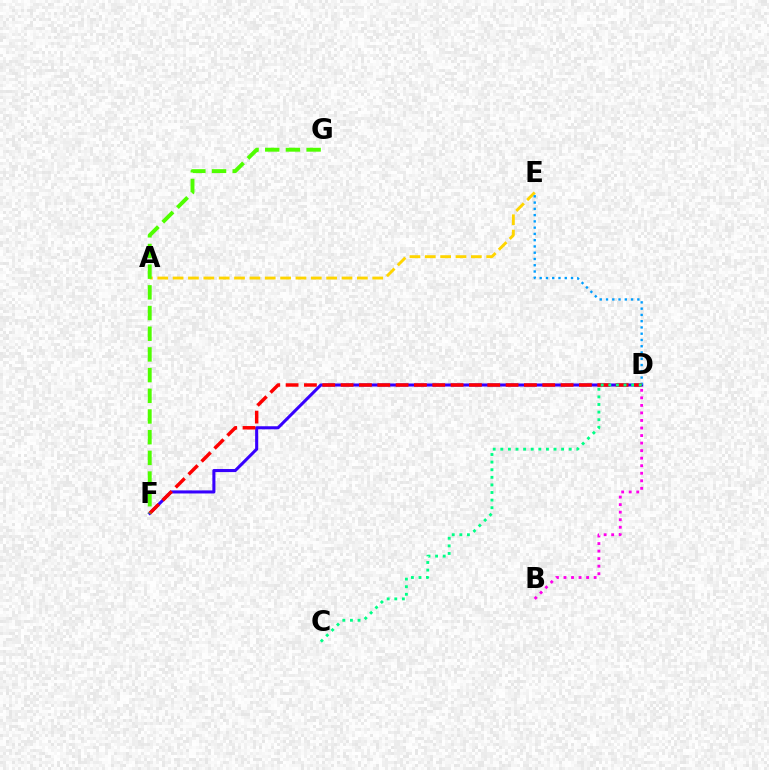{('D', 'F'): [{'color': '#3700ff', 'line_style': 'solid', 'thickness': 2.2}, {'color': '#ff0000', 'line_style': 'dashed', 'thickness': 2.49}], ('A', 'E'): [{'color': '#ffd500', 'line_style': 'dashed', 'thickness': 2.09}], ('D', 'E'): [{'color': '#009eff', 'line_style': 'dotted', 'thickness': 1.7}], ('B', 'D'): [{'color': '#ff00ed', 'line_style': 'dotted', 'thickness': 2.05}], ('C', 'D'): [{'color': '#00ff86', 'line_style': 'dotted', 'thickness': 2.07}], ('F', 'G'): [{'color': '#4fff00', 'line_style': 'dashed', 'thickness': 2.81}]}